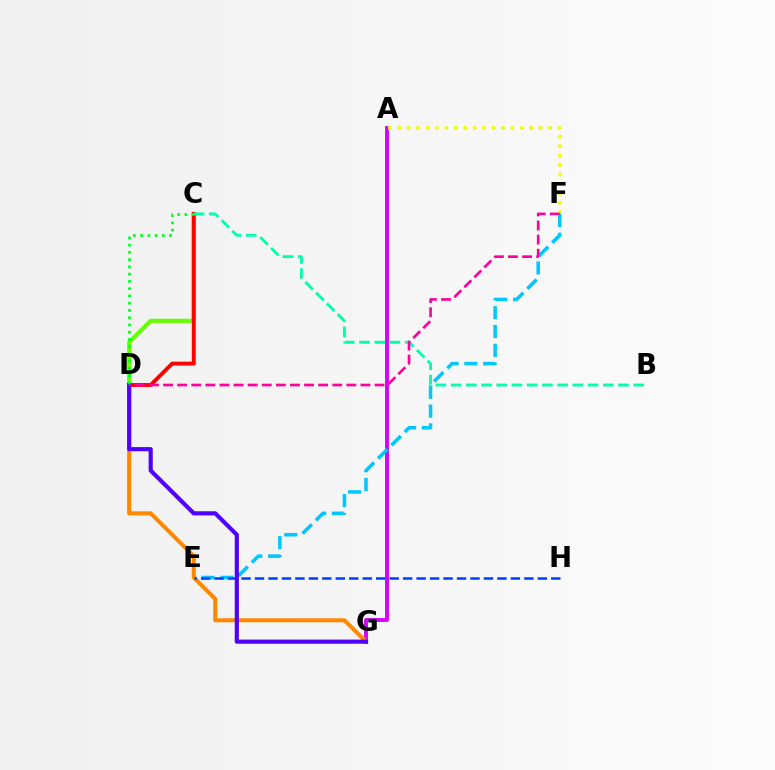{('A', 'G'): [{'color': '#d600ff', 'line_style': 'solid', 'thickness': 2.8}], ('E', 'F'): [{'color': '#00c7ff', 'line_style': 'dashed', 'thickness': 2.55}], ('C', 'D'): [{'color': '#66ff00', 'line_style': 'solid', 'thickness': 2.98}, {'color': '#ff0000', 'line_style': 'solid', 'thickness': 2.81}, {'color': '#00ff27', 'line_style': 'dotted', 'thickness': 1.97}], ('D', 'G'): [{'color': '#ff8800', 'line_style': 'solid', 'thickness': 2.9}, {'color': '#4f00ff', 'line_style': 'solid', 'thickness': 2.97}], ('B', 'C'): [{'color': '#00ffaf', 'line_style': 'dashed', 'thickness': 2.07}], ('E', 'H'): [{'color': '#003fff', 'line_style': 'dashed', 'thickness': 1.83}], ('A', 'F'): [{'color': '#eeff00', 'line_style': 'dotted', 'thickness': 2.56}], ('D', 'F'): [{'color': '#ff00a0', 'line_style': 'dashed', 'thickness': 1.92}]}